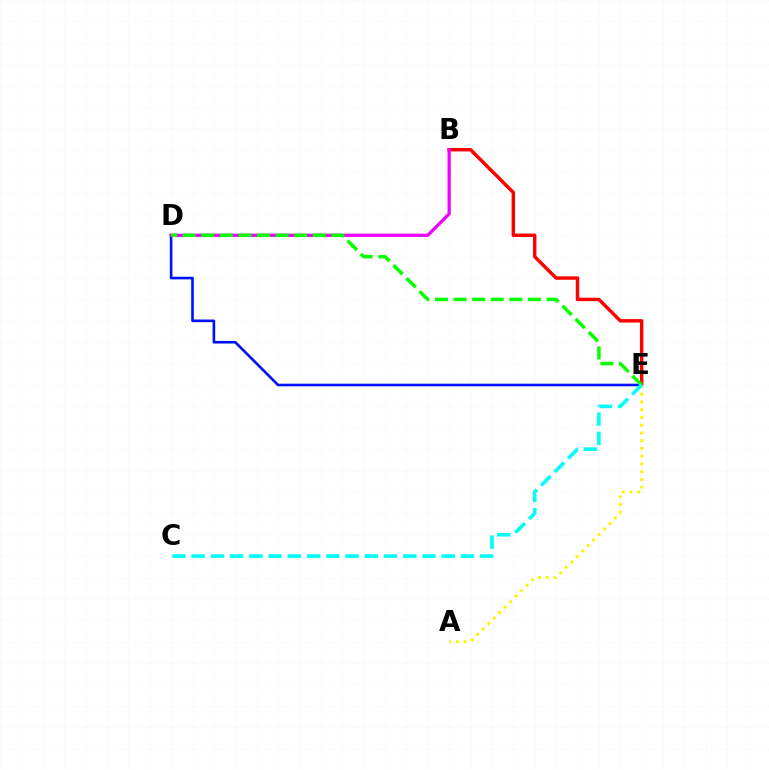{('D', 'E'): [{'color': '#0010ff', 'line_style': 'solid', 'thickness': 1.89}, {'color': '#08ff00', 'line_style': 'dashed', 'thickness': 2.53}], ('B', 'E'): [{'color': '#ff0000', 'line_style': 'solid', 'thickness': 2.48}], ('B', 'D'): [{'color': '#ee00ff', 'line_style': 'solid', 'thickness': 2.34}], ('A', 'E'): [{'color': '#fcf500', 'line_style': 'dotted', 'thickness': 2.11}], ('C', 'E'): [{'color': '#00fff6', 'line_style': 'dashed', 'thickness': 2.61}]}